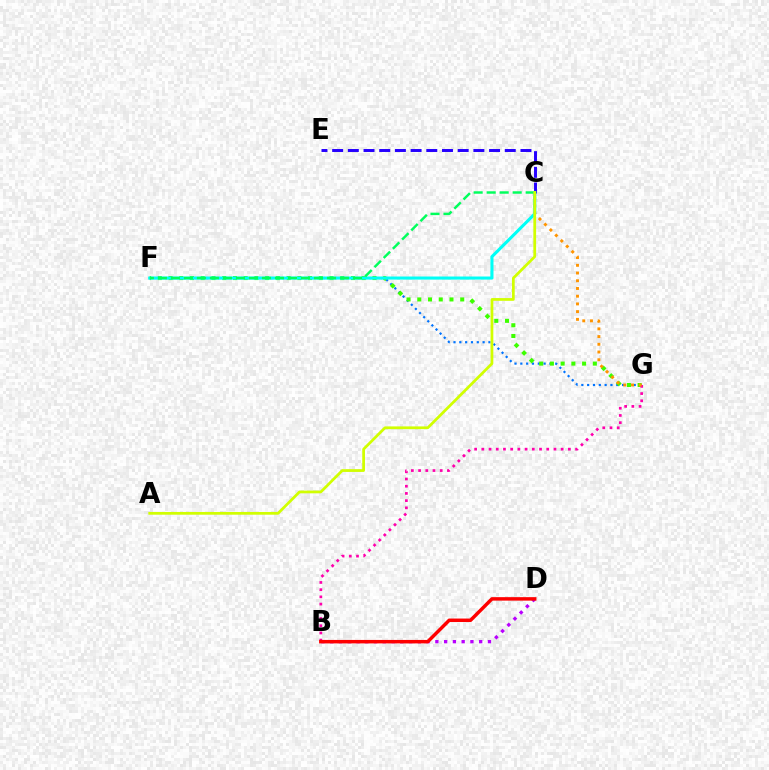{('F', 'G'): [{'color': '#0074ff', 'line_style': 'dotted', 'thickness': 1.58}, {'color': '#3dff00', 'line_style': 'dotted', 'thickness': 2.92}], ('B', 'D'): [{'color': '#b900ff', 'line_style': 'dotted', 'thickness': 2.38}, {'color': '#ff0000', 'line_style': 'solid', 'thickness': 2.5}], ('B', 'G'): [{'color': '#ff00ac', 'line_style': 'dotted', 'thickness': 1.96}], ('C', 'G'): [{'color': '#ff9400', 'line_style': 'dotted', 'thickness': 2.1}], ('C', 'E'): [{'color': '#2500ff', 'line_style': 'dashed', 'thickness': 2.13}], ('C', 'F'): [{'color': '#00fff6', 'line_style': 'solid', 'thickness': 2.21}, {'color': '#00ff5c', 'line_style': 'dashed', 'thickness': 1.77}], ('A', 'C'): [{'color': '#d1ff00', 'line_style': 'solid', 'thickness': 1.98}]}